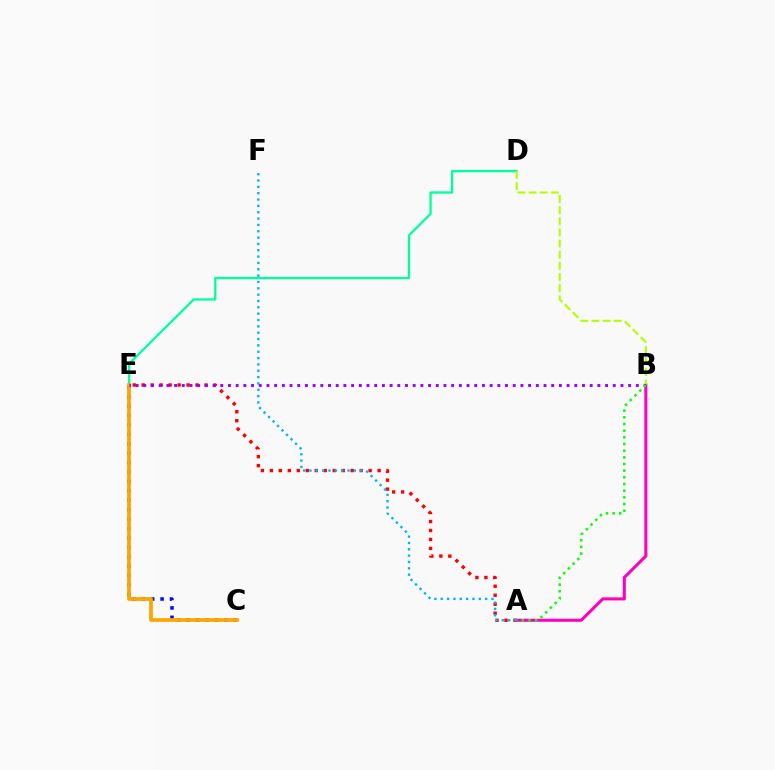{('A', 'B'): [{'color': '#ff00bd', 'line_style': 'solid', 'thickness': 2.19}, {'color': '#08ff00', 'line_style': 'dotted', 'thickness': 1.81}], ('A', 'E'): [{'color': '#ff0000', 'line_style': 'dotted', 'thickness': 2.44}], ('C', 'E'): [{'color': '#0010ff', 'line_style': 'dotted', 'thickness': 2.56}, {'color': '#ffa500', 'line_style': 'solid', 'thickness': 2.69}], ('D', 'E'): [{'color': '#00ff9d', 'line_style': 'solid', 'thickness': 1.65}], ('A', 'F'): [{'color': '#00b5ff', 'line_style': 'dotted', 'thickness': 1.72}], ('B', 'D'): [{'color': '#b3ff00', 'line_style': 'dashed', 'thickness': 1.52}], ('B', 'E'): [{'color': '#9b00ff', 'line_style': 'dotted', 'thickness': 2.09}]}